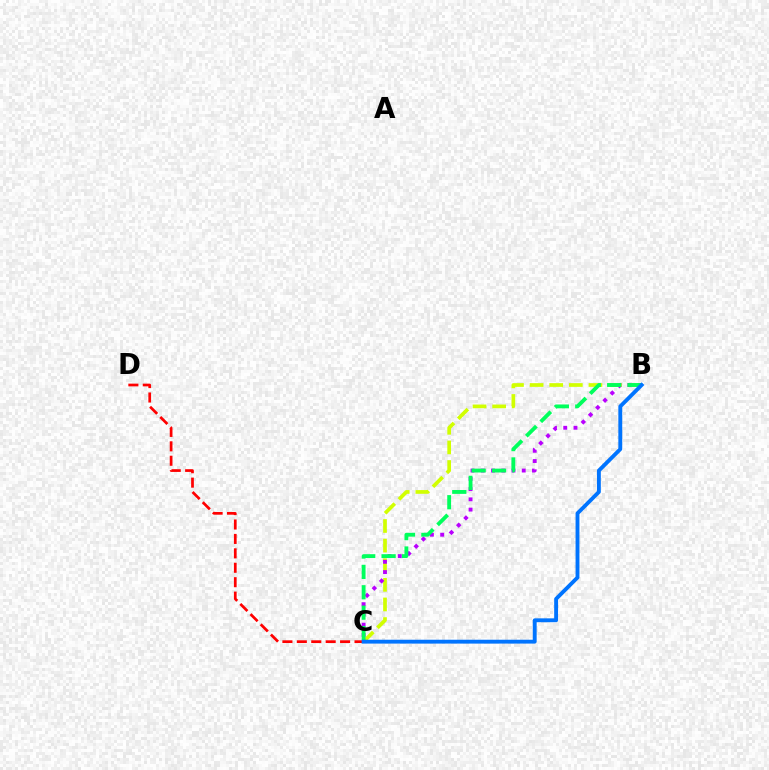{('B', 'C'): [{'color': '#d1ff00', 'line_style': 'dashed', 'thickness': 2.66}, {'color': '#b900ff', 'line_style': 'dotted', 'thickness': 2.78}, {'color': '#00ff5c', 'line_style': 'dashed', 'thickness': 2.77}, {'color': '#0074ff', 'line_style': 'solid', 'thickness': 2.78}], ('C', 'D'): [{'color': '#ff0000', 'line_style': 'dashed', 'thickness': 1.96}]}